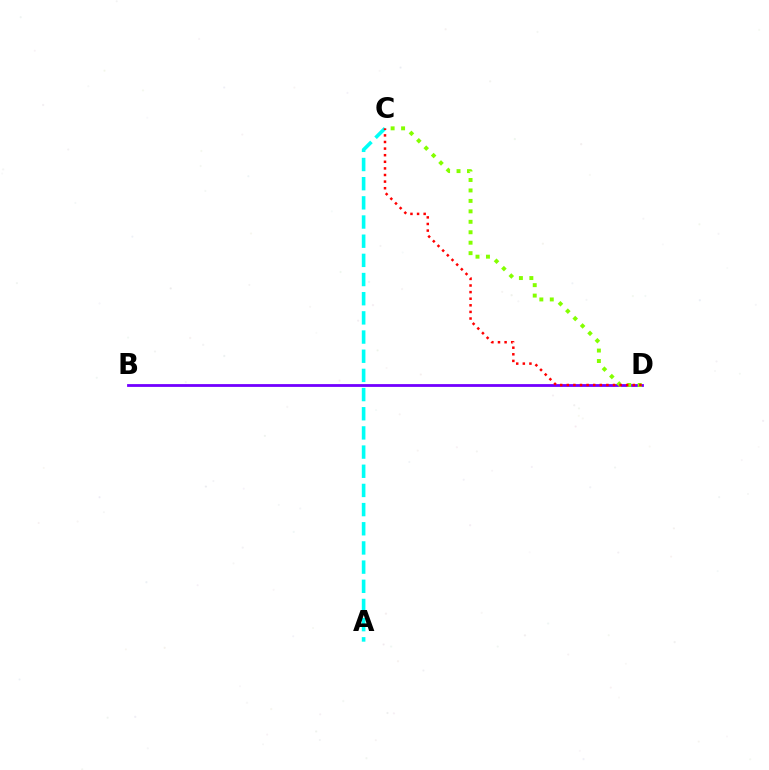{('A', 'C'): [{'color': '#00fff6', 'line_style': 'dashed', 'thickness': 2.6}], ('B', 'D'): [{'color': '#7200ff', 'line_style': 'solid', 'thickness': 2.02}], ('C', 'D'): [{'color': '#84ff00', 'line_style': 'dotted', 'thickness': 2.84}, {'color': '#ff0000', 'line_style': 'dotted', 'thickness': 1.79}]}